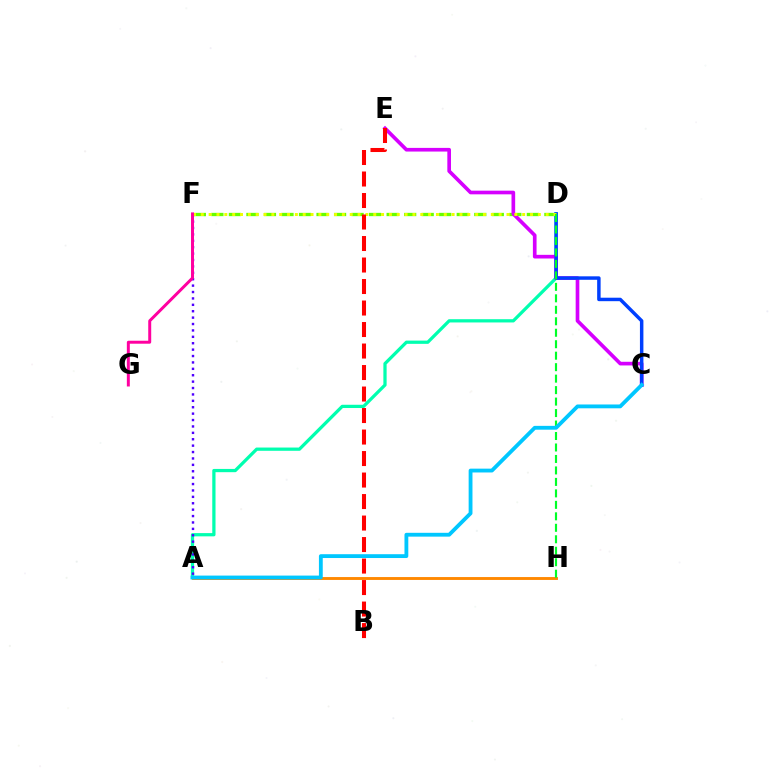{('D', 'F'): [{'color': '#66ff00', 'line_style': 'dashed', 'thickness': 2.38}, {'color': '#eeff00', 'line_style': 'dotted', 'thickness': 2.13}], ('A', 'D'): [{'color': '#00ffaf', 'line_style': 'solid', 'thickness': 2.34}], ('A', 'H'): [{'color': '#ff8800', 'line_style': 'solid', 'thickness': 2.08}], ('A', 'F'): [{'color': '#4f00ff', 'line_style': 'dotted', 'thickness': 1.74}], ('C', 'E'): [{'color': '#d600ff', 'line_style': 'solid', 'thickness': 2.64}], ('C', 'D'): [{'color': '#003fff', 'line_style': 'solid', 'thickness': 2.5}], ('D', 'H'): [{'color': '#00ff27', 'line_style': 'dashed', 'thickness': 1.56}], ('A', 'C'): [{'color': '#00c7ff', 'line_style': 'solid', 'thickness': 2.75}], ('B', 'E'): [{'color': '#ff0000', 'line_style': 'dashed', 'thickness': 2.92}], ('F', 'G'): [{'color': '#ff00a0', 'line_style': 'solid', 'thickness': 2.14}]}